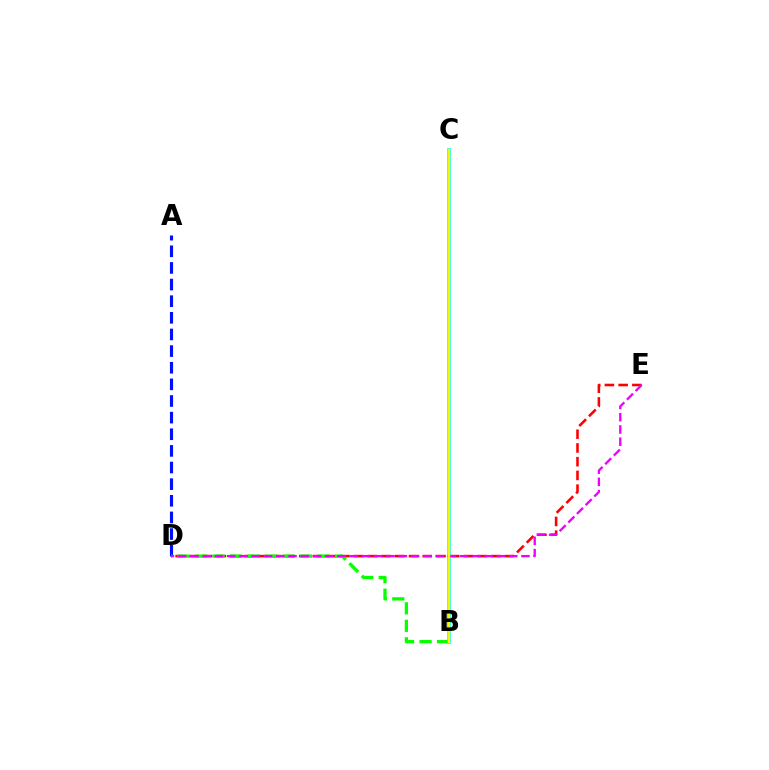{('A', 'D'): [{'color': '#0010ff', 'line_style': 'dashed', 'thickness': 2.26}], ('D', 'E'): [{'color': '#ff0000', 'line_style': 'dashed', 'thickness': 1.86}, {'color': '#ee00ff', 'line_style': 'dashed', 'thickness': 1.67}], ('B', 'D'): [{'color': '#08ff00', 'line_style': 'dashed', 'thickness': 2.38}], ('B', 'C'): [{'color': '#00fff6', 'line_style': 'solid', 'thickness': 2.6}, {'color': '#fcf500', 'line_style': 'solid', 'thickness': 1.65}]}